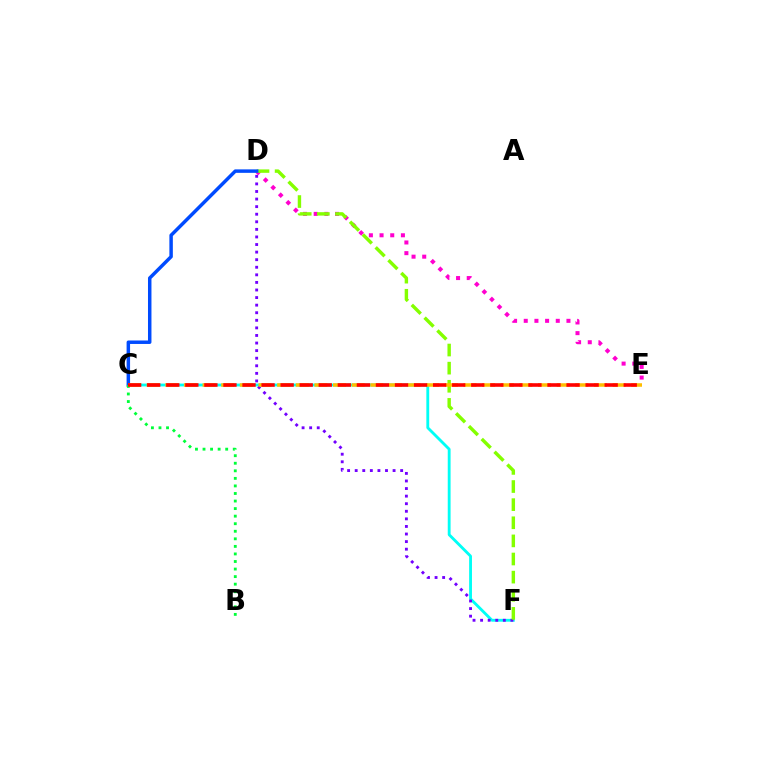{('C', 'F'): [{'color': '#00fff6', 'line_style': 'solid', 'thickness': 2.05}], ('D', 'F'): [{'color': '#7200ff', 'line_style': 'dotted', 'thickness': 2.06}, {'color': '#84ff00', 'line_style': 'dashed', 'thickness': 2.46}], ('D', 'E'): [{'color': '#ff00cf', 'line_style': 'dotted', 'thickness': 2.9}], ('C', 'D'): [{'color': '#004bff', 'line_style': 'solid', 'thickness': 2.5}], ('B', 'C'): [{'color': '#00ff39', 'line_style': 'dotted', 'thickness': 2.05}], ('C', 'E'): [{'color': '#ffbd00', 'line_style': 'dashed', 'thickness': 2.53}, {'color': '#ff0000', 'line_style': 'dashed', 'thickness': 2.59}]}